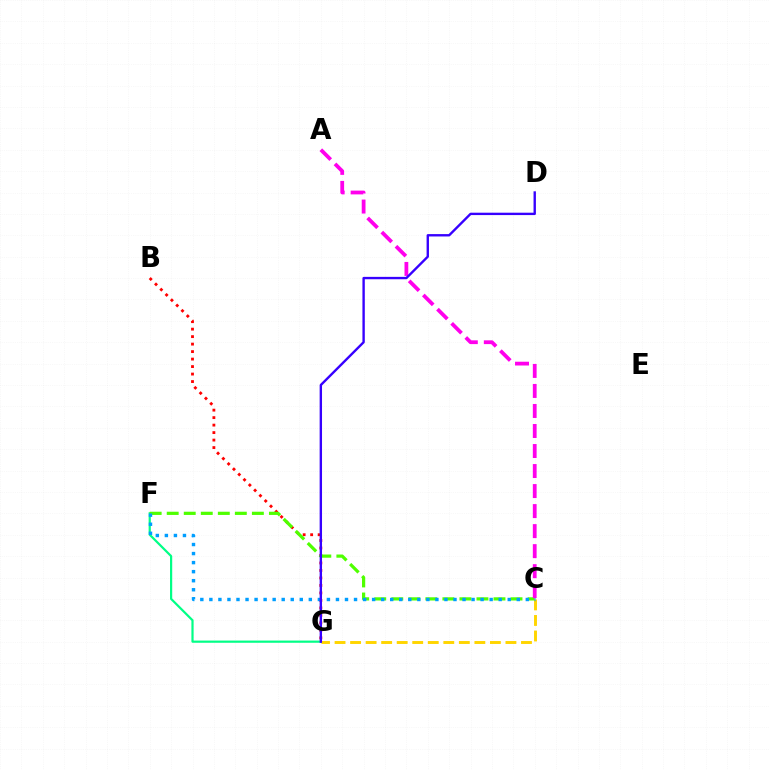{('F', 'G'): [{'color': '#00ff86', 'line_style': 'solid', 'thickness': 1.58}], ('C', 'G'): [{'color': '#ffd500', 'line_style': 'dashed', 'thickness': 2.11}], ('B', 'G'): [{'color': '#ff0000', 'line_style': 'dotted', 'thickness': 2.03}], ('C', 'F'): [{'color': '#4fff00', 'line_style': 'dashed', 'thickness': 2.31}, {'color': '#009eff', 'line_style': 'dotted', 'thickness': 2.46}], ('A', 'C'): [{'color': '#ff00ed', 'line_style': 'dashed', 'thickness': 2.72}], ('D', 'G'): [{'color': '#3700ff', 'line_style': 'solid', 'thickness': 1.71}]}